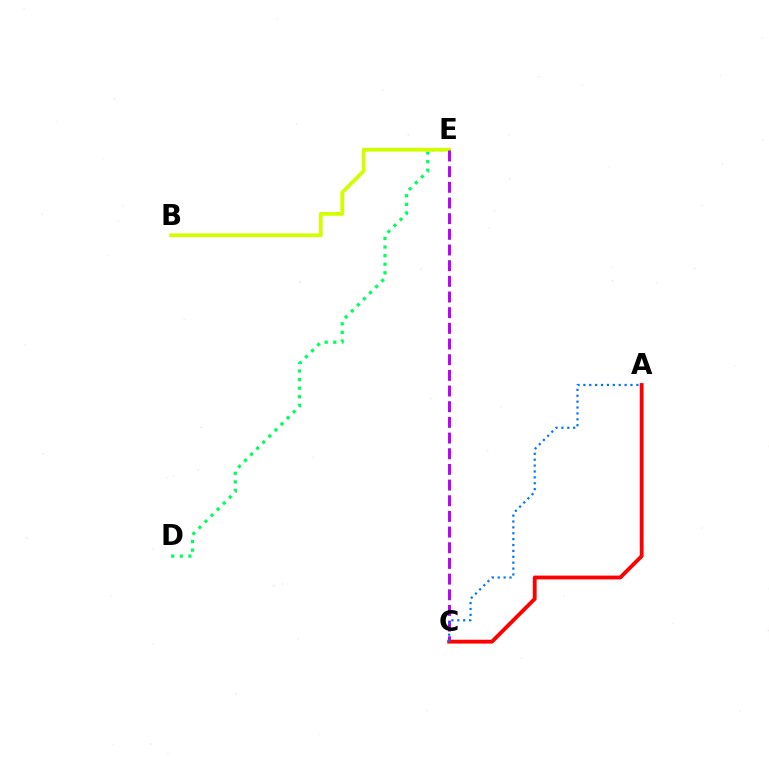{('D', 'E'): [{'color': '#00ff5c', 'line_style': 'dotted', 'thickness': 2.33}], ('B', 'E'): [{'color': '#d1ff00', 'line_style': 'solid', 'thickness': 2.72}], ('C', 'E'): [{'color': '#b900ff', 'line_style': 'dashed', 'thickness': 2.13}], ('A', 'C'): [{'color': '#ff0000', 'line_style': 'solid', 'thickness': 2.76}, {'color': '#0074ff', 'line_style': 'dotted', 'thickness': 1.6}]}